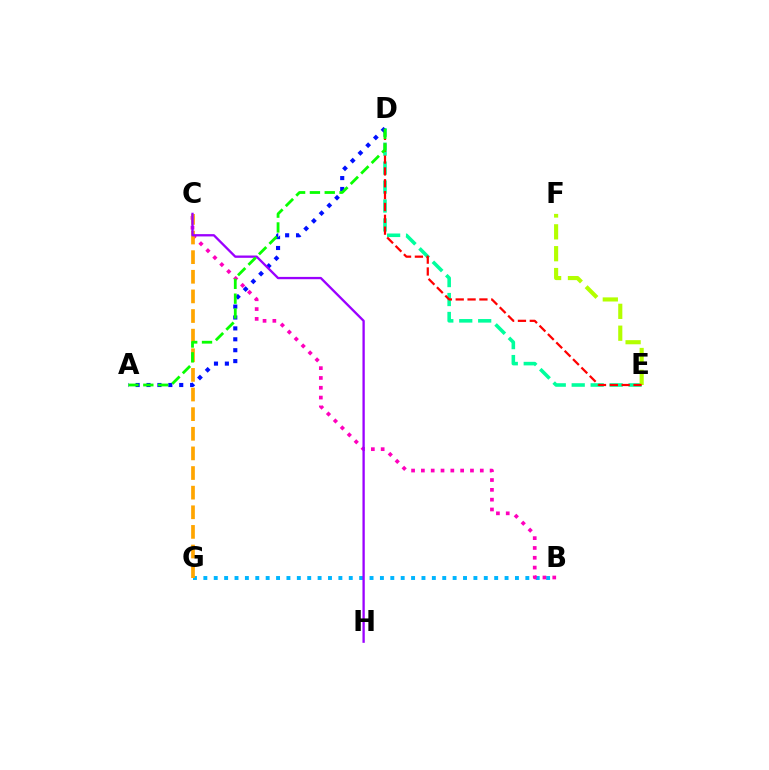{('D', 'E'): [{'color': '#00ff9d', 'line_style': 'dashed', 'thickness': 2.57}, {'color': '#ff0000', 'line_style': 'dashed', 'thickness': 1.61}], ('A', 'D'): [{'color': '#0010ff', 'line_style': 'dotted', 'thickness': 2.96}, {'color': '#08ff00', 'line_style': 'dashed', 'thickness': 2.01}], ('E', 'F'): [{'color': '#b3ff00', 'line_style': 'dashed', 'thickness': 2.97}], ('B', 'G'): [{'color': '#00b5ff', 'line_style': 'dotted', 'thickness': 2.82}], ('B', 'C'): [{'color': '#ff00bd', 'line_style': 'dotted', 'thickness': 2.67}], ('C', 'G'): [{'color': '#ffa500', 'line_style': 'dashed', 'thickness': 2.67}], ('C', 'H'): [{'color': '#9b00ff', 'line_style': 'solid', 'thickness': 1.67}]}